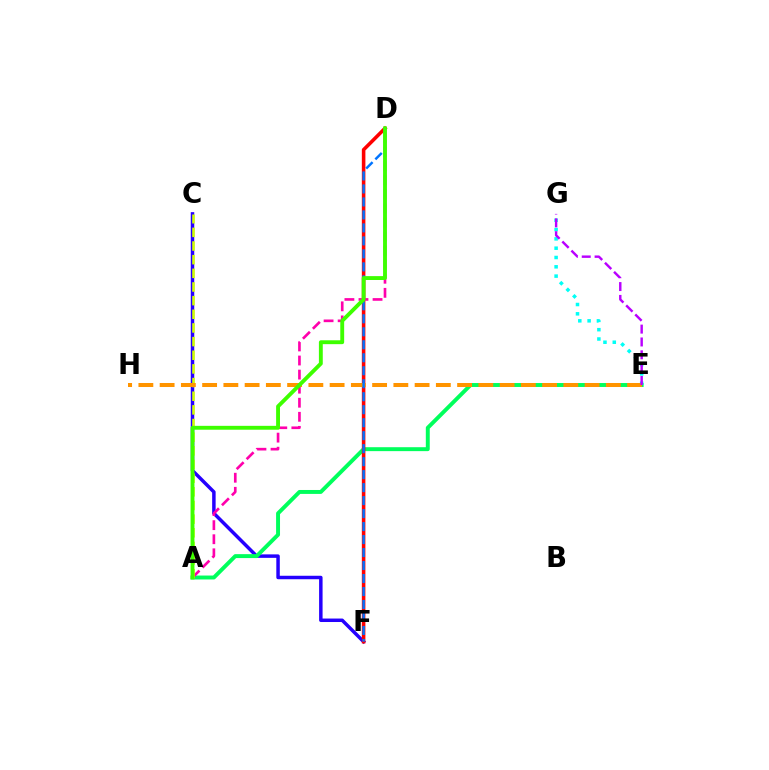{('C', 'F'): [{'color': '#2500ff', 'line_style': 'solid', 'thickness': 2.5}], ('A', 'E'): [{'color': '#00ff5c', 'line_style': 'solid', 'thickness': 2.83}], ('E', 'G'): [{'color': '#00fff6', 'line_style': 'dotted', 'thickness': 2.53}, {'color': '#b900ff', 'line_style': 'dashed', 'thickness': 1.75}], ('D', 'F'): [{'color': '#ff0000', 'line_style': 'solid', 'thickness': 2.57}, {'color': '#0074ff', 'line_style': 'dashed', 'thickness': 1.76}], ('A', 'D'): [{'color': '#ff00ac', 'line_style': 'dashed', 'thickness': 1.91}, {'color': '#3dff00', 'line_style': 'solid', 'thickness': 2.79}], ('A', 'C'): [{'color': '#d1ff00', 'line_style': 'dashed', 'thickness': 1.85}], ('E', 'H'): [{'color': '#ff9400', 'line_style': 'dashed', 'thickness': 2.89}]}